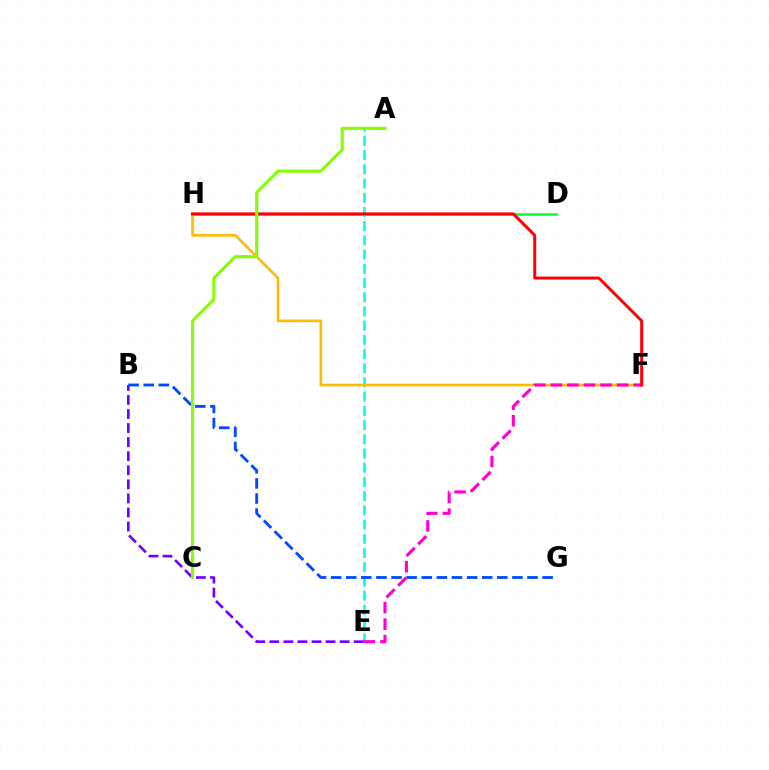{('A', 'E'): [{'color': '#00fff6', 'line_style': 'dashed', 'thickness': 1.93}], ('D', 'H'): [{'color': '#00ff39', 'line_style': 'solid', 'thickness': 1.82}], ('F', 'H'): [{'color': '#ffbd00', 'line_style': 'solid', 'thickness': 1.91}, {'color': '#ff0000', 'line_style': 'solid', 'thickness': 2.14}], ('B', 'E'): [{'color': '#7200ff', 'line_style': 'dashed', 'thickness': 1.91}], ('B', 'G'): [{'color': '#004bff', 'line_style': 'dashed', 'thickness': 2.05}], ('E', 'F'): [{'color': '#ff00cf', 'line_style': 'dashed', 'thickness': 2.25}], ('A', 'C'): [{'color': '#84ff00', 'line_style': 'solid', 'thickness': 2.23}]}